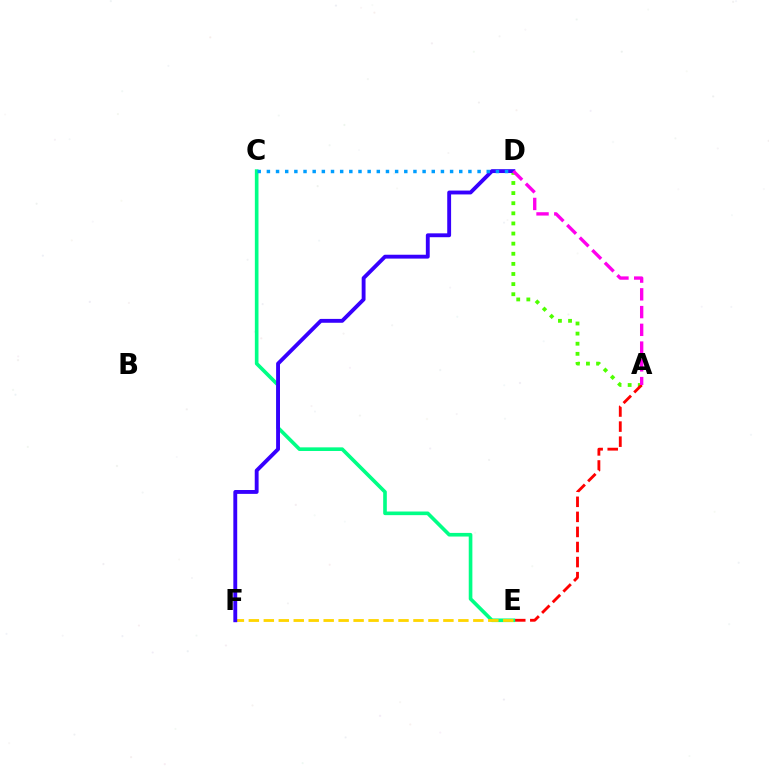{('A', 'D'): [{'color': '#4fff00', 'line_style': 'dotted', 'thickness': 2.75}, {'color': '#ff00ed', 'line_style': 'dashed', 'thickness': 2.41}], ('A', 'E'): [{'color': '#ff0000', 'line_style': 'dashed', 'thickness': 2.05}], ('C', 'E'): [{'color': '#00ff86', 'line_style': 'solid', 'thickness': 2.61}], ('E', 'F'): [{'color': '#ffd500', 'line_style': 'dashed', 'thickness': 2.03}], ('D', 'F'): [{'color': '#3700ff', 'line_style': 'solid', 'thickness': 2.78}], ('C', 'D'): [{'color': '#009eff', 'line_style': 'dotted', 'thickness': 2.49}]}